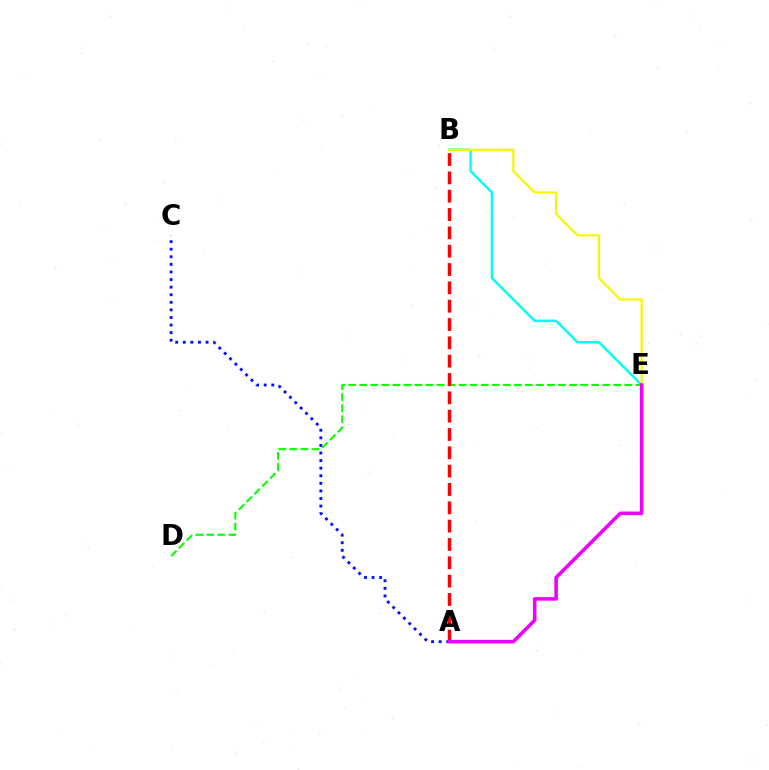{('B', 'E'): [{'color': '#00fff6', 'line_style': 'solid', 'thickness': 1.78}, {'color': '#fcf500', 'line_style': 'solid', 'thickness': 1.6}], ('D', 'E'): [{'color': '#08ff00', 'line_style': 'dashed', 'thickness': 1.5}], ('A', 'B'): [{'color': '#ff0000', 'line_style': 'dashed', 'thickness': 2.49}], ('A', 'C'): [{'color': '#0010ff', 'line_style': 'dotted', 'thickness': 2.06}], ('A', 'E'): [{'color': '#ee00ff', 'line_style': 'solid', 'thickness': 2.57}]}